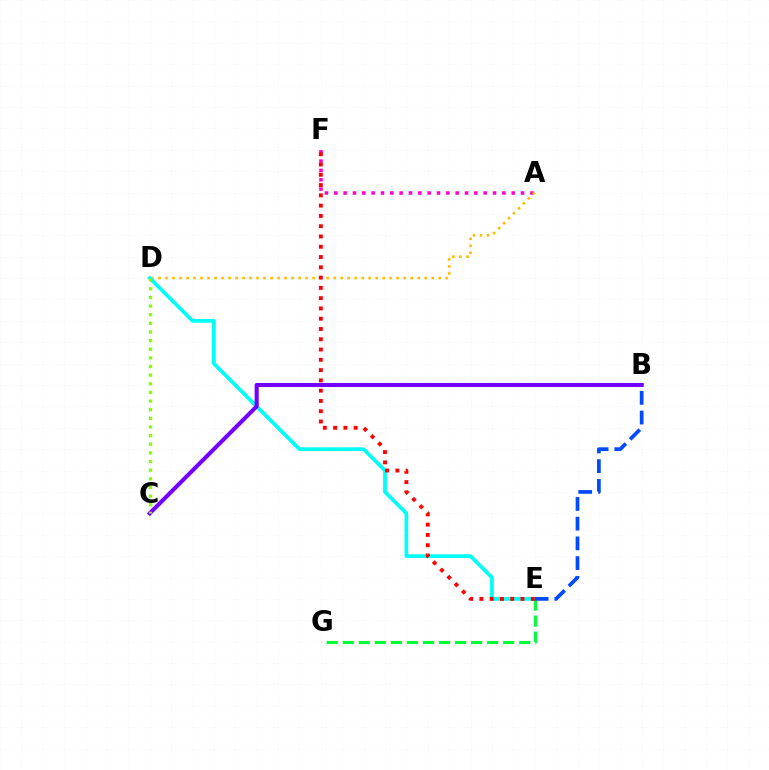{('A', 'F'): [{'color': '#ff00cf', 'line_style': 'dotted', 'thickness': 2.54}], ('A', 'D'): [{'color': '#ffbd00', 'line_style': 'dotted', 'thickness': 1.9}], ('D', 'E'): [{'color': '#00fff6', 'line_style': 'solid', 'thickness': 2.69}], ('E', 'G'): [{'color': '#00ff39', 'line_style': 'dashed', 'thickness': 2.18}], ('B', 'E'): [{'color': '#004bff', 'line_style': 'dashed', 'thickness': 2.68}], ('B', 'C'): [{'color': '#7200ff', 'line_style': 'solid', 'thickness': 2.95}], ('C', 'D'): [{'color': '#84ff00', 'line_style': 'dotted', 'thickness': 2.35}], ('E', 'F'): [{'color': '#ff0000', 'line_style': 'dotted', 'thickness': 2.79}]}